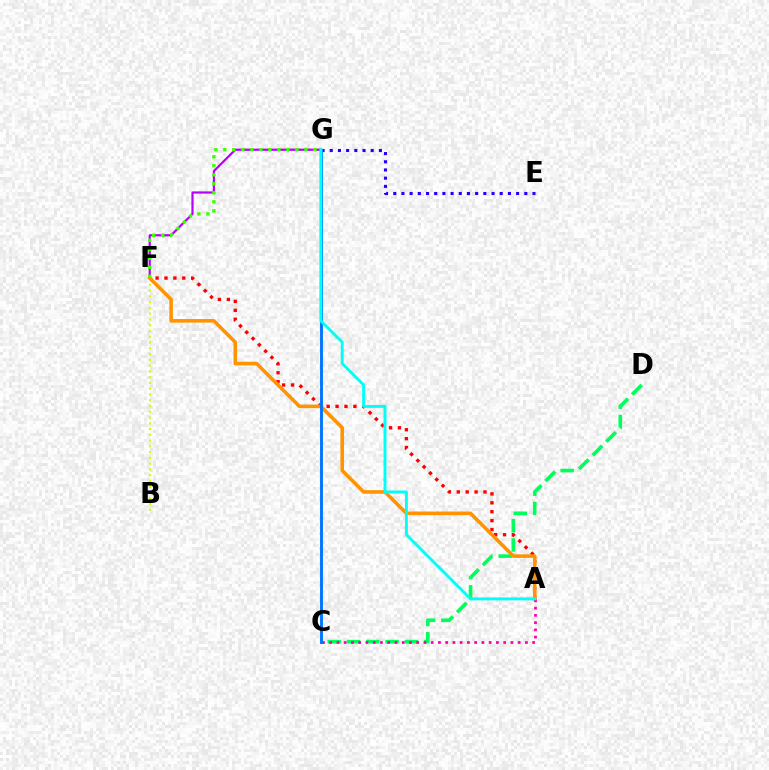{('A', 'F'): [{'color': '#ff0000', 'line_style': 'dotted', 'thickness': 2.42}, {'color': '#ff9400', 'line_style': 'solid', 'thickness': 2.58}], ('B', 'F'): [{'color': '#d1ff00', 'line_style': 'dotted', 'thickness': 1.57}], ('E', 'G'): [{'color': '#2500ff', 'line_style': 'dotted', 'thickness': 2.23}], ('C', 'D'): [{'color': '#00ff5c', 'line_style': 'dashed', 'thickness': 2.62}], ('F', 'G'): [{'color': '#b900ff', 'line_style': 'solid', 'thickness': 1.6}, {'color': '#3dff00', 'line_style': 'dotted', 'thickness': 2.45}], ('A', 'C'): [{'color': '#ff00ac', 'line_style': 'dotted', 'thickness': 1.97}], ('C', 'G'): [{'color': '#0074ff', 'line_style': 'solid', 'thickness': 2.08}], ('A', 'G'): [{'color': '#00fff6', 'line_style': 'solid', 'thickness': 2.09}]}